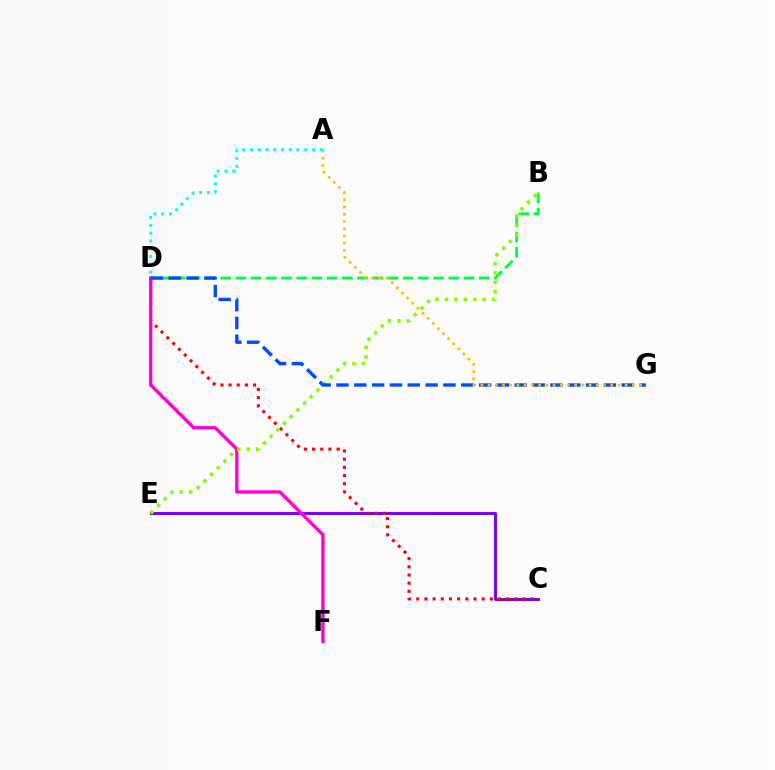{('B', 'D'): [{'color': '#00ff39', 'line_style': 'dashed', 'thickness': 2.07}], ('C', 'E'): [{'color': '#7200ff', 'line_style': 'solid', 'thickness': 2.1}], ('C', 'D'): [{'color': '#ff0000', 'line_style': 'dotted', 'thickness': 2.22}], ('D', 'F'): [{'color': '#ff00cf', 'line_style': 'solid', 'thickness': 2.39}], ('B', 'E'): [{'color': '#84ff00', 'line_style': 'dotted', 'thickness': 2.55}], ('D', 'G'): [{'color': '#004bff', 'line_style': 'dashed', 'thickness': 2.42}], ('A', 'G'): [{'color': '#ffbd00', 'line_style': 'dotted', 'thickness': 1.96}], ('A', 'D'): [{'color': '#00fff6', 'line_style': 'dotted', 'thickness': 2.12}]}